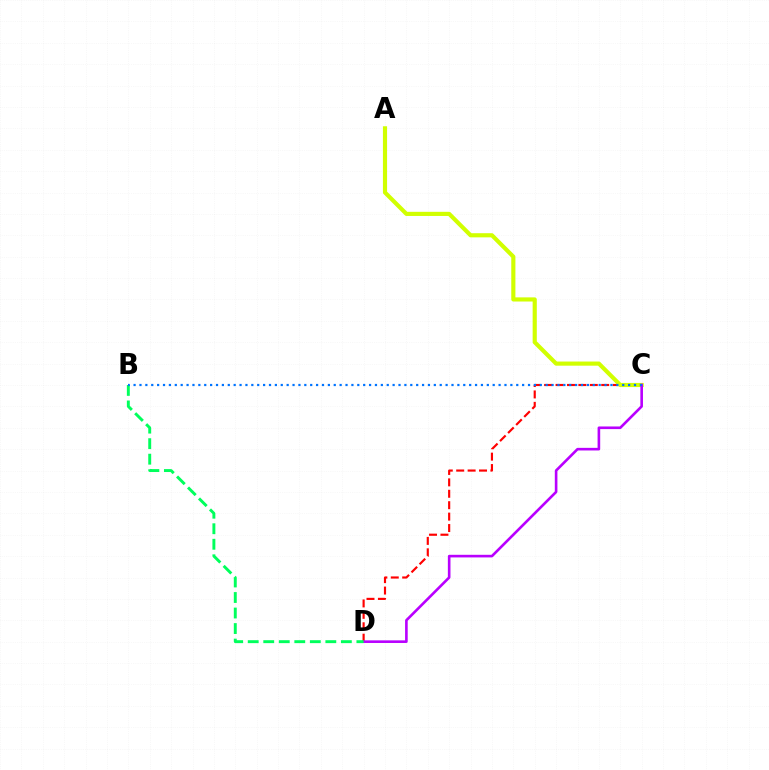{('C', 'D'): [{'color': '#ff0000', 'line_style': 'dashed', 'thickness': 1.55}, {'color': '#b900ff', 'line_style': 'solid', 'thickness': 1.89}], ('A', 'C'): [{'color': '#d1ff00', 'line_style': 'solid', 'thickness': 2.99}], ('B', 'D'): [{'color': '#00ff5c', 'line_style': 'dashed', 'thickness': 2.11}], ('B', 'C'): [{'color': '#0074ff', 'line_style': 'dotted', 'thickness': 1.6}]}